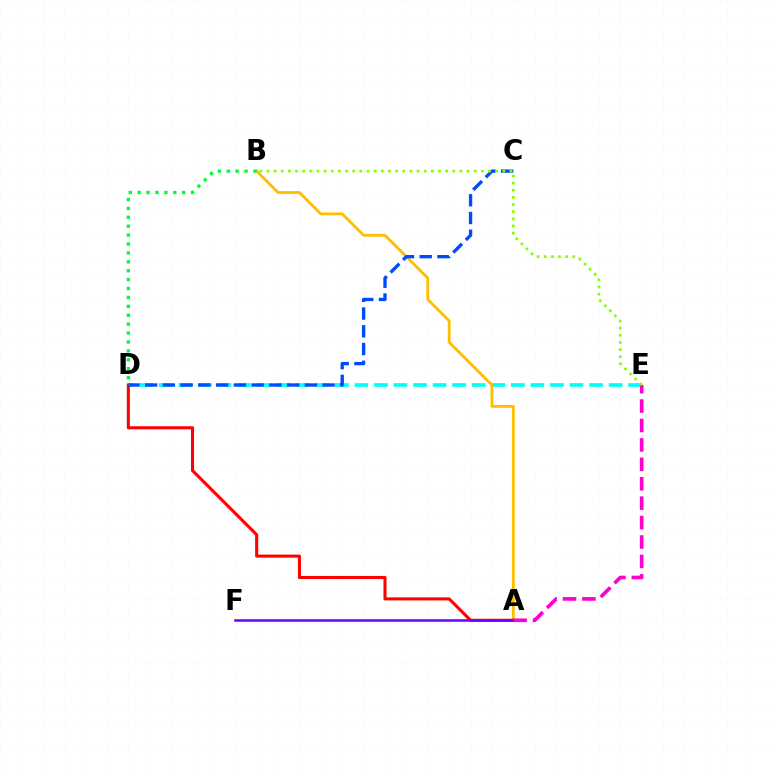{('D', 'E'): [{'color': '#00fff6', 'line_style': 'dashed', 'thickness': 2.66}], ('A', 'B'): [{'color': '#ffbd00', 'line_style': 'solid', 'thickness': 2.02}], ('A', 'D'): [{'color': '#ff0000', 'line_style': 'solid', 'thickness': 2.21}], ('C', 'D'): [{'color': '#004bff', 'line_style': 'dashed', 'thickness': 2.41}], ('A', 'F'): [{'color': '#7200ff', 'line_style': 'solid', 'thickness': 1.82}], ('B', 'D'): [{'color': '#00ff39', 'line_style': 'dotted', 'thickness': 2.42}], ('A', 'E'): [{'color': '#ff00cf', 'line_style': 'dashed', 'thickness': 2.64}], ('B', 'E'): [{'color': '#84ff00', 'line_style': 'dotted', 'thickness': 1.94}]}